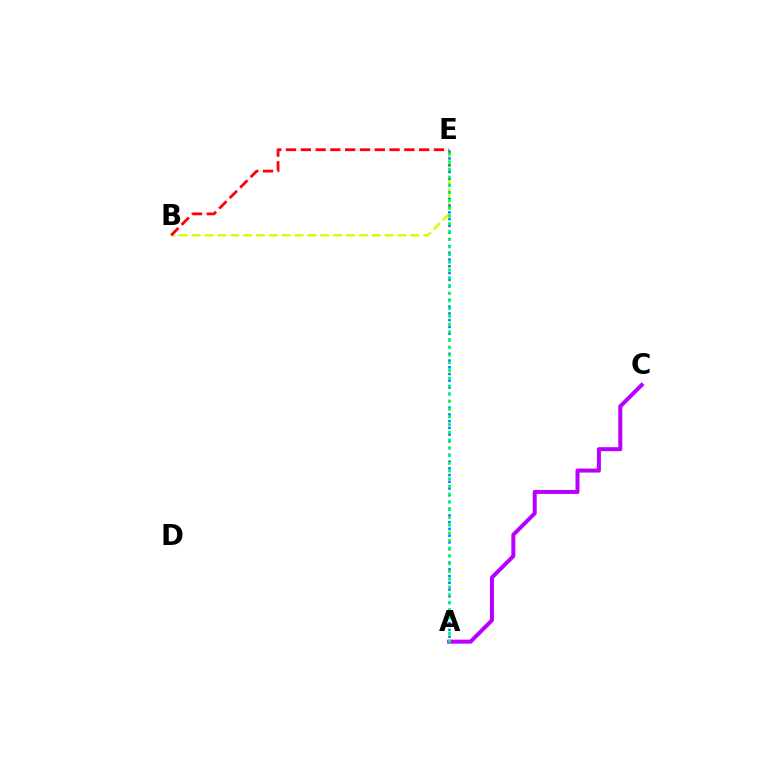{('A', 'C'): [{'color': '#b900ff', 'line_style': 'solid', 'thickness': 2.88}], ('B', 'E'): [{'color': '#d1ff00', 'line_style': 'dashed', 'thickness': 1.75}, {'color': '#ff0000', 'line_style': 'dashed', 'thickness': 2.01}], ('A', 'E'): [{'color': '#0074ff', 'line_style': 'dotted', 'thickness': 1.83}, {'color': '#00ff5c', 'line_style': 'dotted', 'thickness': 2.1}]}